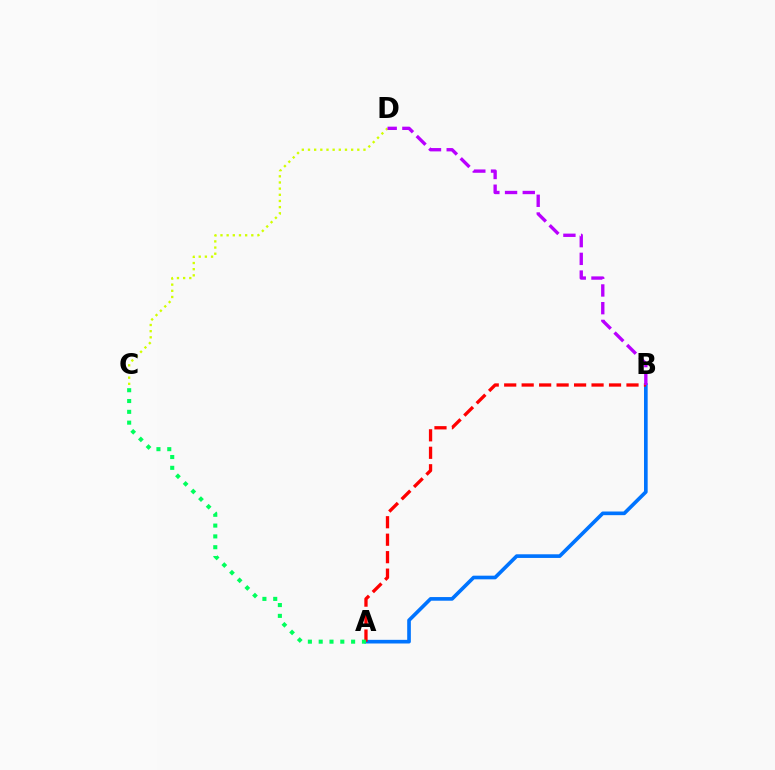{('C', 'D'): [{'color': '#d1ff00', 'line_style': 'dotted', 'thickness': 1.67}], ('A', 'B'): [{'color': '#0074ff', 'line_style': 'solid', 'thickness': 2.63}, {'color': '#ff0000', 'line_style': 'dashed', 'thickness': 2.37}], ('B', 'D'): [{'color': '#b900ff', 'line_style': 'dashed', 'thickness': 2.41}], ('A', 'C'): [{'color': '#00ff5c', 'line_style': 'dotted', 'thickness': 2.94}]}